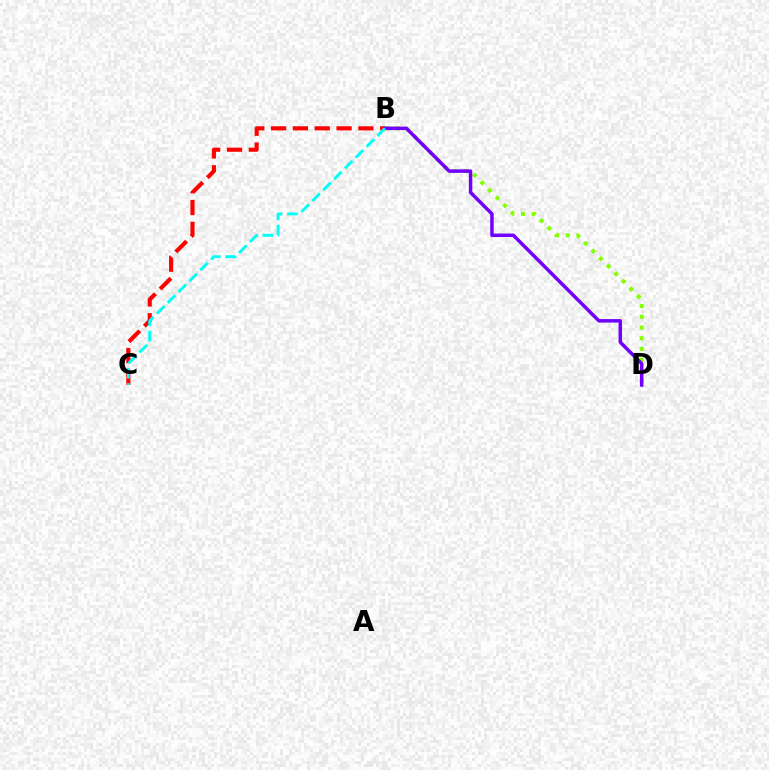{('B', 'C'): [{'color': '#ff0000', 'line_style': 'dashed', 'thickness': 2.96}, {'color': '#00fff6', 'line_style': 'dashed', 'thickness': 2.08}], ('B', 'D'): [{'color': '#84ff00', 'line_style': 'dotted', 'thickness': 2.91}, {'color': '#7200ff', 'line_style': 'solid', 'thickness': 2.51}]}